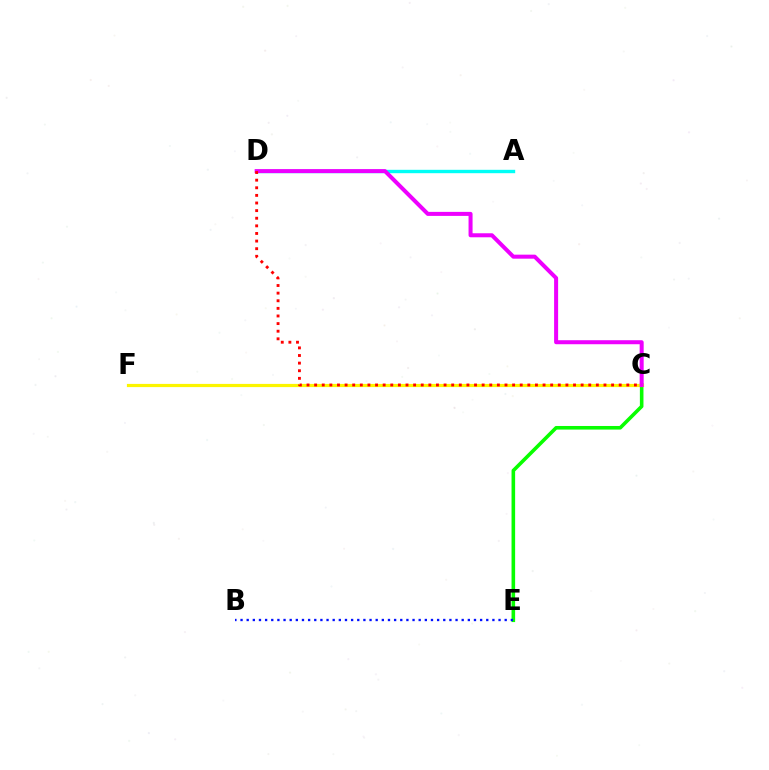{('C', 'E'): [{'color': '#08ff00', 'line_style': 'solid', 'thickness': 2.59}], ('A', 'D'): [{'color': '#00fff6', 'line_style': 'solid', 'thickness': 2.44}], ('C', 'F'): [{'color': '#fcf500', 'line_style': 'solid', 'thickness': 2.3}], ('C', 'D'): [{'color': '#ee00ff', 'line_style': 'solid', 'thickness': 2.89}, {'color': '#ff0000', 'line_style': 'dotted', 'thickness': 2.07}], ('B', 'E'): [{'color': '#0010ff', 'line_style': 'dotted', 'thickness': 1.67}]}